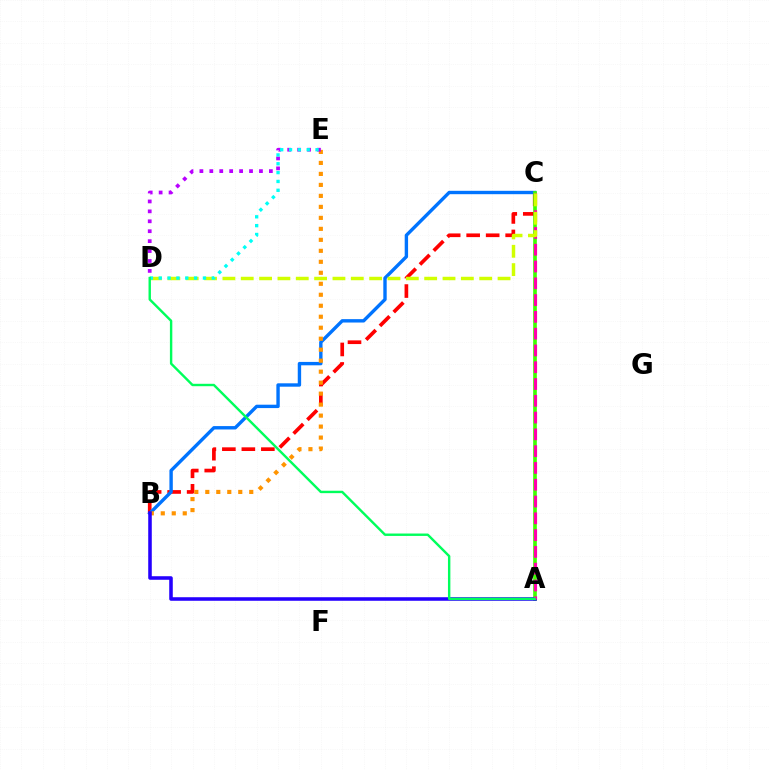{('B', 'C'): [{'color': '#ff0000', 'line_style': 'dashed', 'thickness': 2.65}, {'color': '#0074ff', 'line_style': 'solid', 'thickness': 2.44}], ('A', 'C'): [{'color': '#3dff00', 'line_style': 'solid', 'thickness': 2.63}, {'color': '#ff00ac', 'line_style': 'dashed', 'thickness': 2.28}], ('B', 'E'): [{'color': '#ff9400', 'line_style': 'dotted', 'thickness': 2.98}], ('A', 'B'): [{'color': '#2500ff', 'line_style': 'solid', 'thickness': 2.56}], ('C', 'D'): [{'color': '#d1ff00', 'line_style': 'dashed', 'thickness': 2.49}], ('D', 'E'): [{'color': '#b900ff', 'line_style': 'dotted', 'thickness': 2.7}, {'color': '#00fff6', 'line_style': 'dotted', 'thickness': 2.4}], ('A', 'D'): [{'color': '#00ff5c', 'line_style': 'solid', 'thickness': 1.73}]}